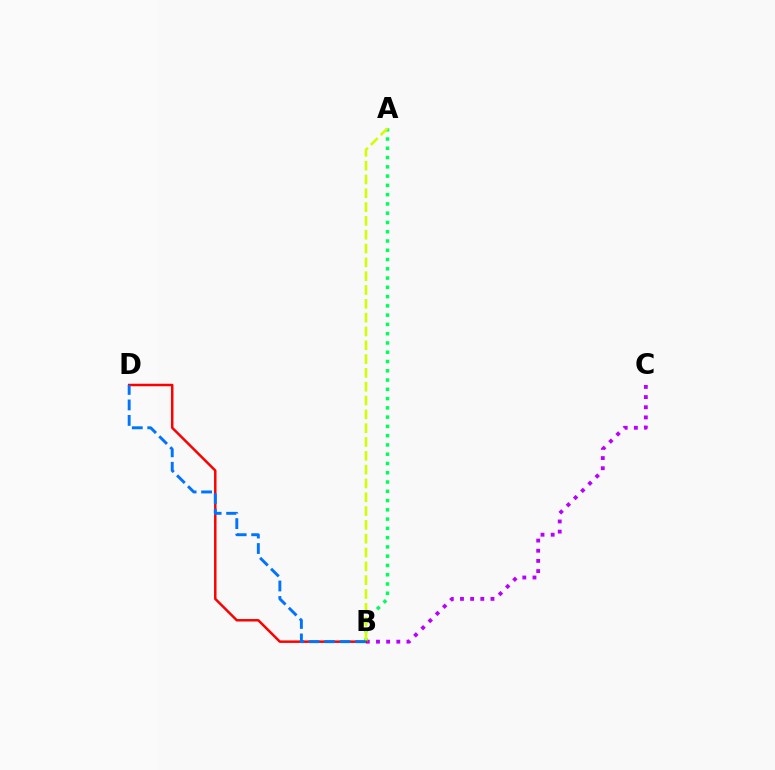{('B', 'C'): [{'color': '#b900ff', 'line_style': 'dotted', 'thickness': 2.76}], ('A', 'B'): [{'color': '#00ff5c', 'line_style': 'dotted', 'thickness': 2.52}, {'color': '#d1ff00', 'line_style': 'dashed', 'thickness': 1.88}], ('B', 'D'): [{'color': '#ff0000', 'line_style': 'solid', 'thickness': 1.79}, {'color': '#0074ff', 'line_style': 'dashed', 'thickness': 2.1}]}